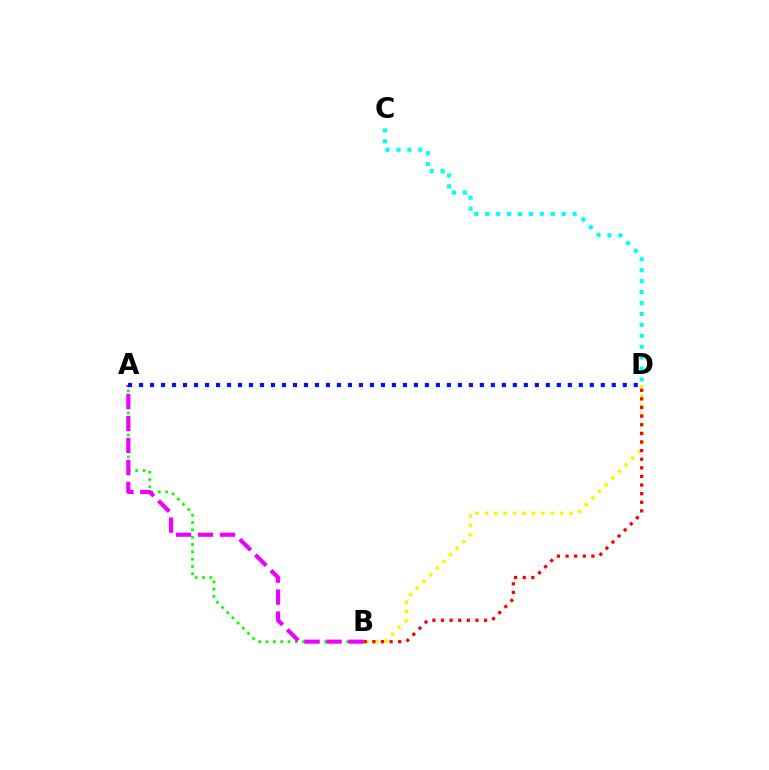{('A', 'B'): [{'color': '#08ff00', 'line_style': 'dotted', 'thickness': 1.99}, {'color': '#ee00ff', 'line_style': 'dashed', 'thickness': 2.99}], ('B', 'D'): [{'color': '#fcf500', 'line_style': 'dotted', 'thickness': 2.55}, {'color': '#ff0000', 'line_style': 'dotted', 'thickness': 2.34}], ('C', 'D'): [{'color': '#00fff6', 'line_style': 'dotted', 'thickness': 2.97}], ('A', 'D'): [{'color': '#0010ff', 'line_style': 'dotted', 'thickness': 2.99}]}